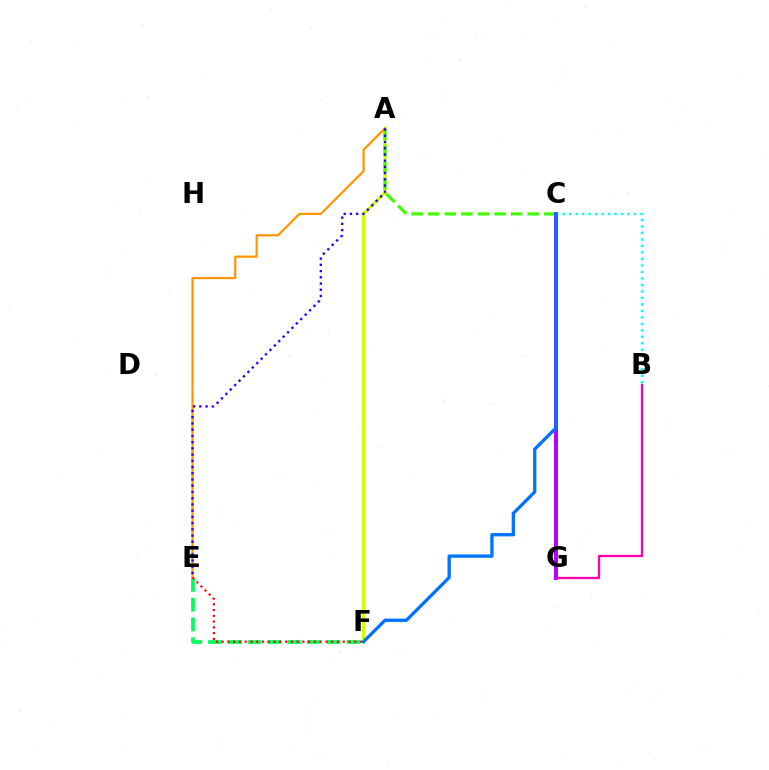{('E', 'F'): [{'color': '#00ff5c', 'line_style': 'dashed', 'thickness': 2.69}, {'color': '#ff0000', 'line_style': 'dotted', 'thickness': 1.57}], ('A', 'F'): [{'color': '#d1ff00', 'line_style': 'solid', 'thickness': 2.29}], ('A', 'C'): [{'color': '#3dff00', 'line_style': 'dashed', 'thickness': 2.25}], ('A', 'E'): [{'color': '#ff9400', 'line_style': 'solid', 'thickness': 1.59}, {'color': '#2500ff', 'line_style': 'dotted', 'thickness': 1.69}], ('B', 'G'): [{'color': '#ff00ac', 'line_style': 'solid', 'thickness': 1.66}], ('C', 'G'): [{'color': '#b900ff', 'line_style': 'solid', 'thickness': 2.86}], ('B', 'C'): [{'color': '#00fff6', 'line_style': 'dotted', 'thickness': 1.76}], ('C', 'F'): [{'color': '#0074ff', 'line_style': 'solid', 'thickness': 2.39}]}